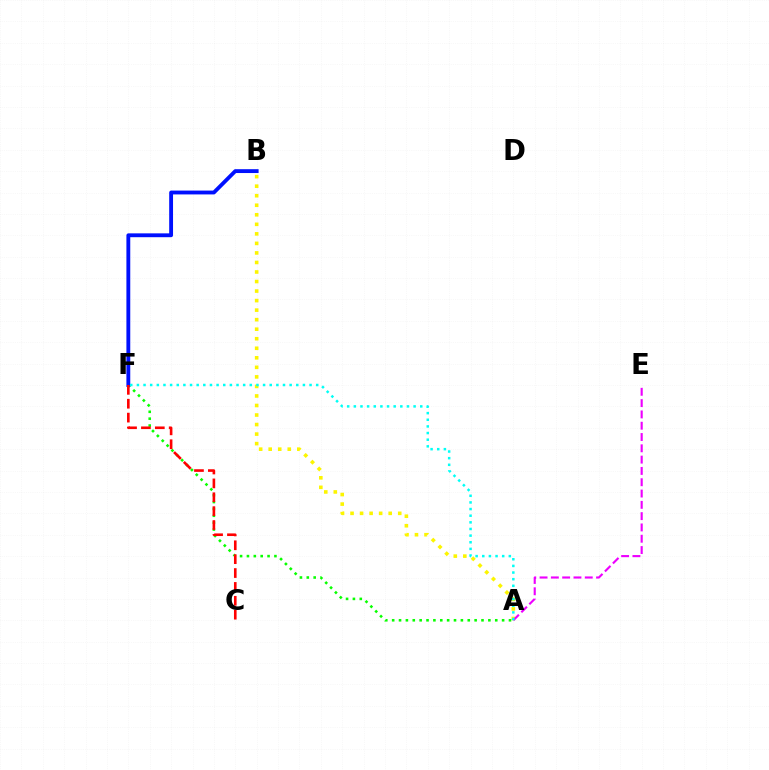{('A', 'B'): [{'color': '#fcf500', 'line_style': 'dotted', 'thickness': 2.59}], ('A', 'E'): [{'color': '#ee00ff', 'line_style': 'dashed', 'thickness': 1.54}], ('A', 'F'): [{'color': '#08ff00', 'line_style': 'dotted', 'thickness': 1.87}, {'color': '#00fff6', 'line_style': 'dotted', 'thickness': 1.8}], ('B', 'F'): [{'color': '#0010ff', 'line_style': 'solid', 'thickness': 2.77}], ('C', 'F'): [{'color': '#ff0000', 'line_style': 'dashed', 'thickness': 1.89}]}